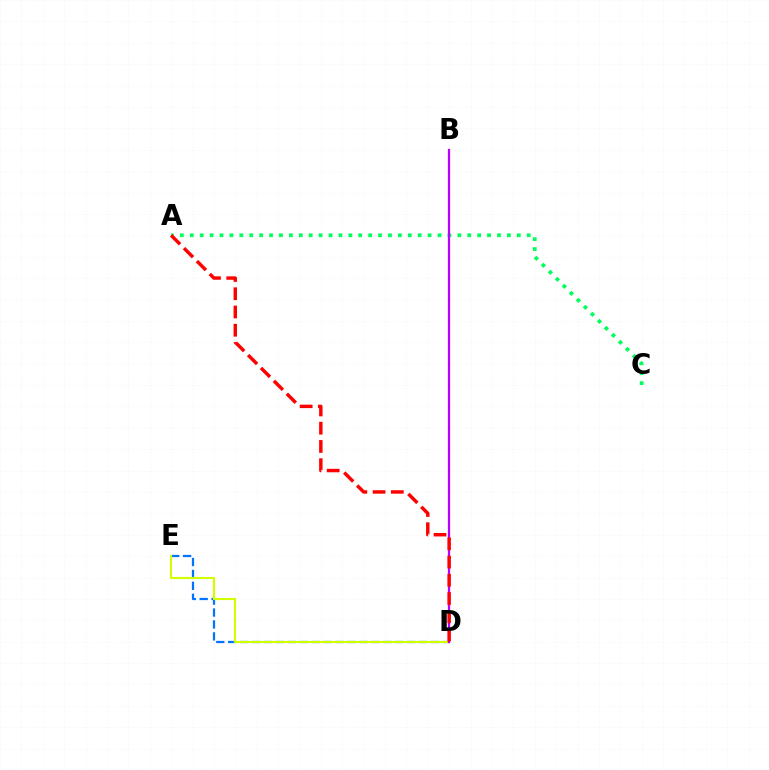{('D', 'E'): [{'color': '#0074ff', 'line_style': 'dashed', 'thickness': 1.62}, {'color': '#d1ff00', 'line_style': 'solid', 'thickness': 1.55}], ('A', 'C'): [{'color': '#00ff5c', 'line_style': 'dotted', 'thickness': 2.69}], ('B', 'D'): [{'color': '#b900ff', 'line_style': 'solid', 'thickness': 1.62}], ('A', 'D'): [{'color': '#ff0000', 'line_style': 'dashed', 'thickness': 2.48}]}